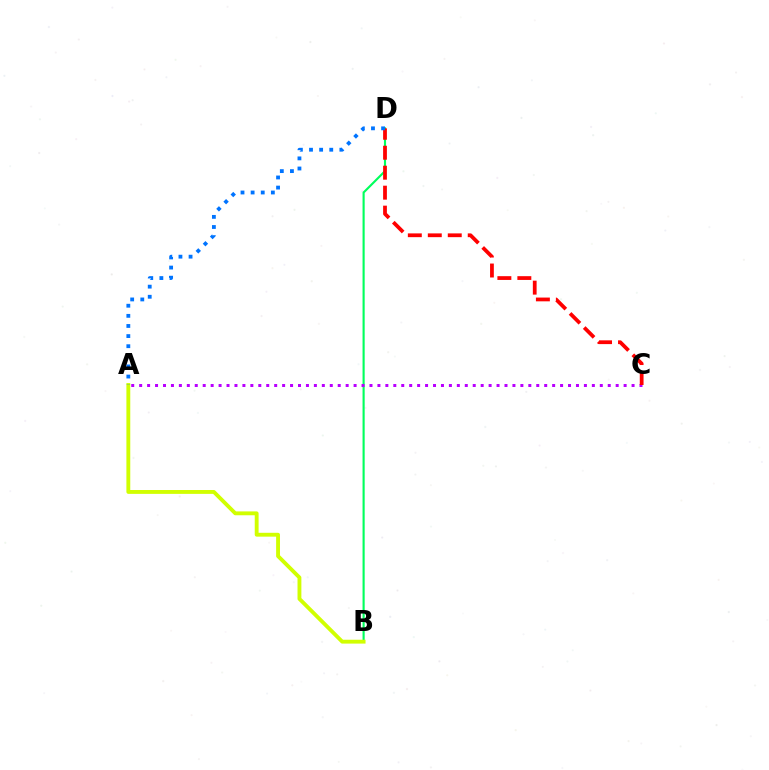{('B', 'D'): [{'color': '#00ff5c', 'line_style': 'solid', 'thickness': 1.53}], ('A', 'C'): [{'color': '#b900ff', 'line_style': 'dotted', 'thickness': 2.16}], ('C', 'D'): [{'color': '#ff0000', 'line_style': 'dashed', 'thickness': 2.71}], ('A', 'B'): [{'color': '#d1ff00', 'line_style': 'solid', 'thickness': 2.78}], ('A', 'D'): [{'color': '#0074ff', 'line_style': 'dotted', 'thickness': 2.75}]}